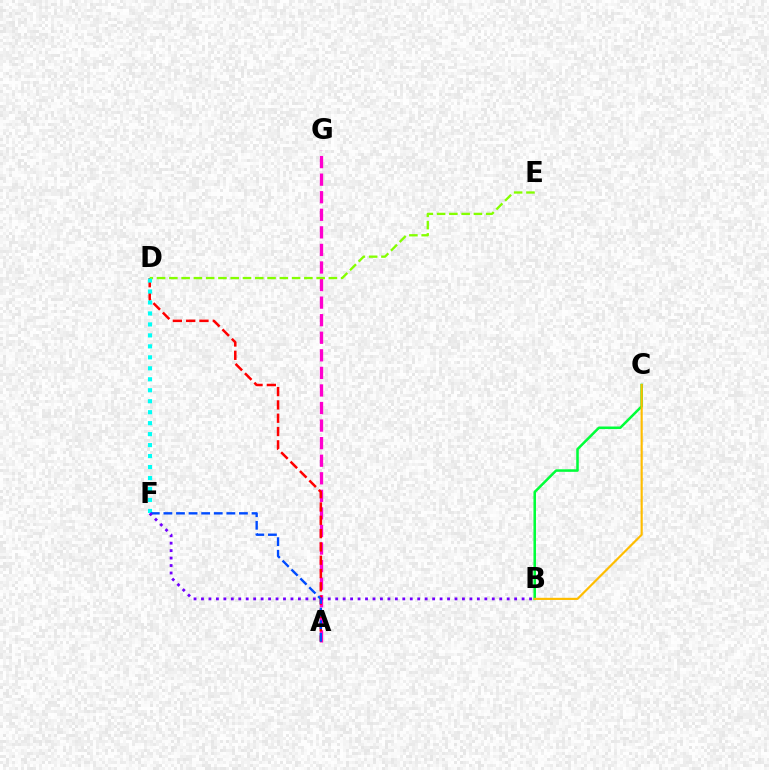{('A', 'G'): [{'color': '#ff00cf', 'line_style': 'dashed', 'thickness': 2.39}], ('A', 'D'): [{'color': '#ff0000', 'line_style': 'dashed', 'thickness': 1.81}], ('B', 'C'): [{'color': '#00ff39', 'line_style': 'solid', 'thickness': 1.83}, {'color': '#ffbd00', 'line_style': 'solid', 'thickness': 1.56}], ('D', 'E'): [{'color': '#84ff00', 'line_style': 'dashed', 'thickness': 1.67}], ('D', 'F'): [{'color': '#00fff6', 'line_style': 'dotted', 'thickness': 2.98}], ('A', 'F'): [{'color': '#004bff', 'line_style': 'dashed', 'thickness': 1.71}], ('B', 'F'): [{'color': '#7200ff', 'line_style': 'dotted', 'thickness': 2.03}]}